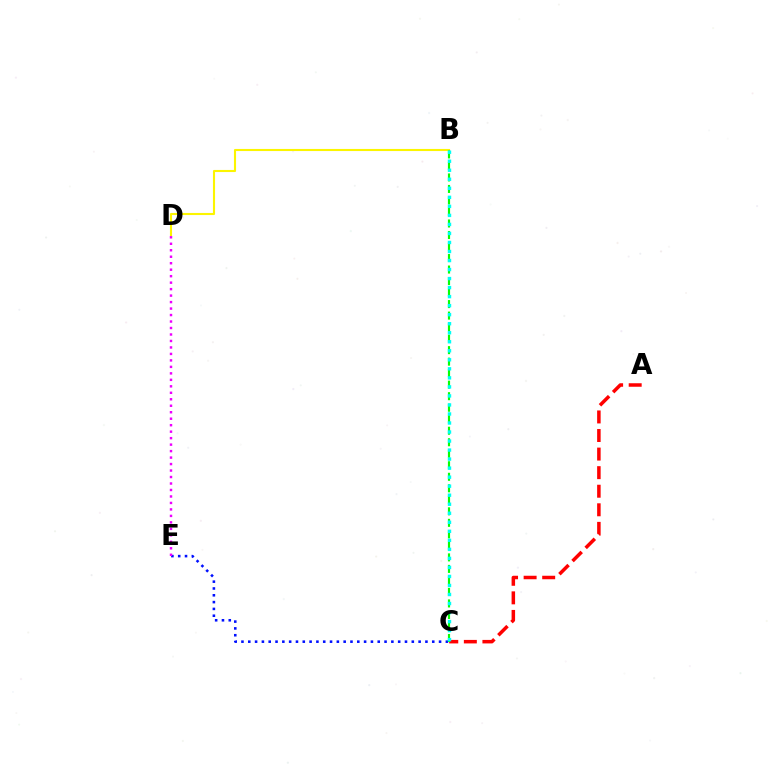{('C', 'E'): [{'color': '#0010ff', 'line_style': 'dotted', 'thickness': 1.85}], ('B', 'D'): [{'color': '#fcf500', 'line_style': 'solid', 'thickness': 1.51}], ('D', 'E'): [{'color': '#ee00ff', 'line_style': 'dotted', 'thickness': 1.76}], ('A', 'C'): [{'color': '#ff0000', 'line_style': 'dashed', 'thickness': 2.52}], ('B', 'C'): [{'color': '#08ff00', 'line_style': 'dashed', 'thickness': 1.56}, {'color': '#00fff6', 'line_style': 'dotted', 'thickness': 2.45}]}